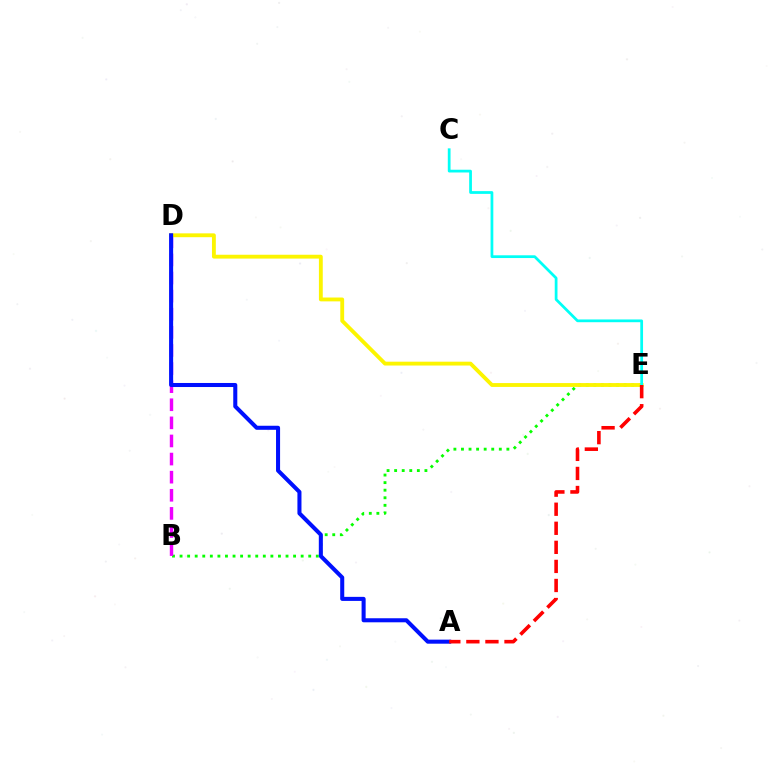{('B', 'E'): [{'color': '#08ff00', 'line_style': 'dotted', 'thickness': 2.06}], ('B', 'D'): [{'color': '#ee00ff', 'line_style': 'dashed', 'thickness': 2.46}], ('D', 'E'): [{'color': '#fcf500', 'line_style': 'solid', 'thickness': 2.77}], ('A', 'D'): [{'color': '#0010ff', 'line_style': 'solid', 'thickness': 2.91}], ('C', 'E'): [{'color': '#00fff6', 'line_style': 'solid', 'thickness': 1.98}], ('A', 'E'): [{'color': '#ff0000', 'line_style': 'dashed', 'thickness': 2.59}]}